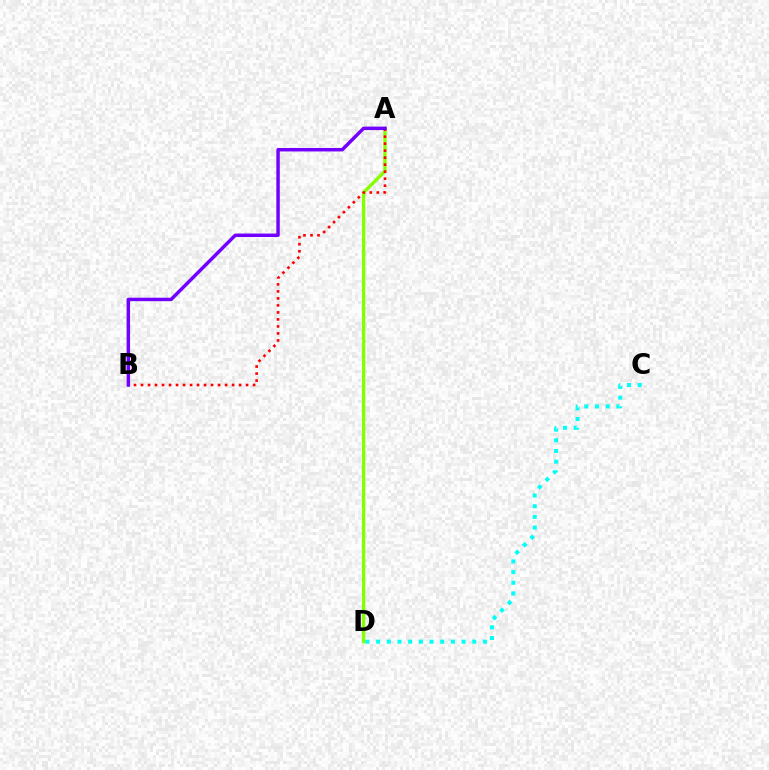{('A', 'D'): [{'color': '#84ff00', 'line_style': 'solid', 'thickness': 2.39}], ('A', 'B'): [{'color': '#ff0000', 'line_style': 'dotted', 'thickness': 1.9}, {'color': '#7200ff', 'line_style': 'solid', 'thickness': 2.49}], ('C', 'D'): [{'color': '#00fff6', 'line_style': 'dotted', 'thickness': 2.9}]}